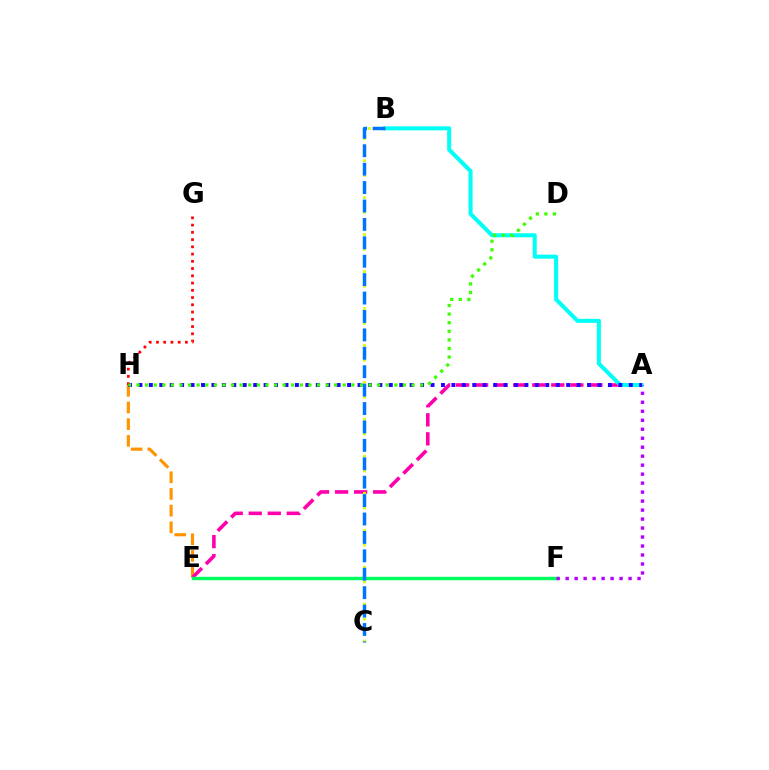{('E', 'H'): [{'color': '#ff9400', 'line_style': 'dashed', 'thickness': 2.26}], ('A', 'E'): [{'color': '#ff00ac', 'line_style': 'dashed', 'thickness': 2.59}], ('A', 'B'): [{'color': '#00fff6', 'line_style': 'solid', 'thickness': 2.9}], ('A', 'H'): [{'color': '#2500ff', 'line_style': 'dotted', 'thickness': 2.83}], ('E', 'F'): [{'color': '#00ff5c', 'line_style': 'solid', 'thickness': 2.46}], ('G', 'H'): [{'color': '#ff0000', 'line_style': 'dotted', 'thickness': 1.97}], ('D', 'H'): [{'color': '#3dff00', 'line_style': 'dotted', 'thickness': 2.33}], ('B', 'C'): [{'color': '#d1ff00', 'line_style': 'dotted', 'thickness': 2.01}, {'color': '#0074ff', 'line_style': 'dashed', 'thickness': 2.5}], ('A', 'F'): [{'color': '#b900ff', 'line_style': 'dotted', 'thickness': 2.44}]}